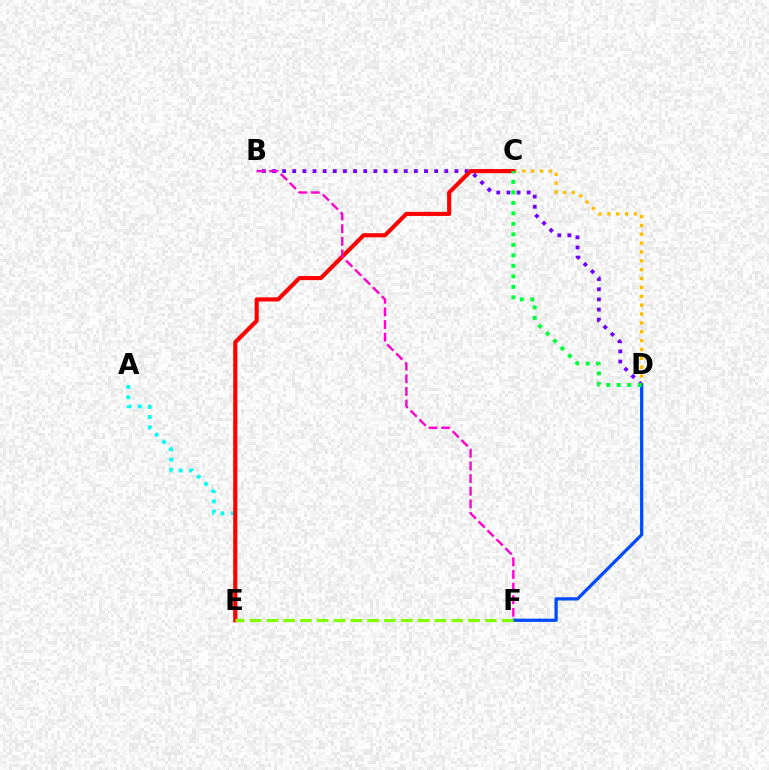{('A', 'E'): [{'color': '#00fff6', 'line_style': 'dotted', 'thickness': 2.8}], ('C', 'D'): [{'color': '#ffbd00', 'line_style': 'dotted', 'thickness': 2.41}, {'color': '#00ff39', 'line_style': 'dotted', 'thickness': 2.85}], ('B', 'D'): [{'color': '#7200ff', 'line_style': 'dotted', 'thickness': 2.75}], ('D', 'F'): [{'color': '#004bff', 'line_style': 'solid', 'thickness': 2.33}], ('C', 'E'): [{'color': '#ff0000', 'line_style': 'solid', 'thickness': 2.96}], ('B', 'F'): [{'color': '#ff00cf', 'line_style': 'dashed', 'thickness': 1.72}], ('E', 'F'): [{'color': '#84ff00', 'line_style': 'dashed', 'thickness': 2.28}]}